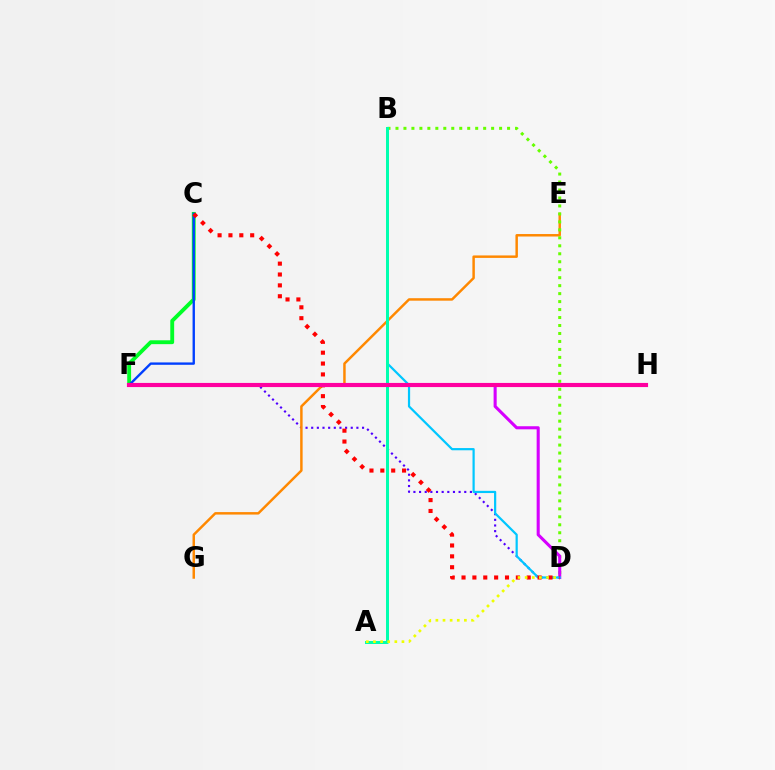{('D', 'F'): [{'color': '#4f00ff', 'line_style': 'dotted', 'thickness': 1.53}, {'color': '#d600ff', 'line_style': 'solid', 'thickness': 2.22}], ('E', 'G'): [{'color': '#ff8800', 'line_style': 'solid', 'thickness': 1.78}], ('C', 'F'): [{'color': '#00ff27', 'line_style': 'solid', 'thickness': 2.79}, {'color': '#003fff', 'line_style': 'solid', 'thickness': 1.71}], ('B', 'D'): [{'color': '#66ff00', 'line_style': 'dotted', 'thickness': 2.17}, {'color': '#00c7ff', 'line_style': 'solid', 'thickness': 1.59}], ('C', 'D'): [{'color': '#ff0000', 'line_style': 'dotted', 'thickness': 2.95}], ('A', 'B'): [{'color': '#00ffaf', 'line_style': 'solid', 'thickness': 2.16}], ('A', 'D'): [{'color': '#eeff00', 'line_style': 'dotted', 'thickness': 1.94}], ('F', 'H'): [{'color': '#ff00a0', 'line_style': 'solid', 'thickness': 2.98}]}